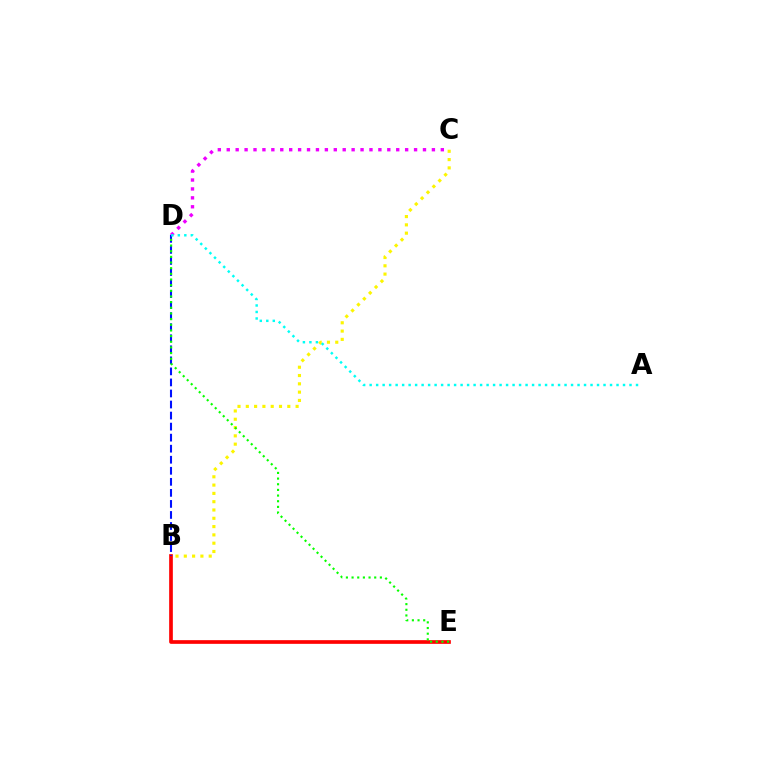{('C', 'D'): [{'color': '#ee00ff', 'line_style': 'dotted', 'thickness': 2.42}], ('B', 'E'): [{'color': '#ff0000', 'line_style': 'solid', 'thickness': 2.65}], ('B', 'D'): [{'color': '#0010ff', 'line_style': 'dashed', 'thickness': 1.5}], ('B', 'C'): [{'color': '#fcf500', 'line_style': 'dotted', 'thickness': 2.25}], ('D', 'E'): [{'color': '#08ff00', 'line_style': 'dotted', 'thickness': 1.54}], ('A', 'D'): [{'color': '#00fff6', 'line_style': 'dotted', 'thickness': 1.77}]}